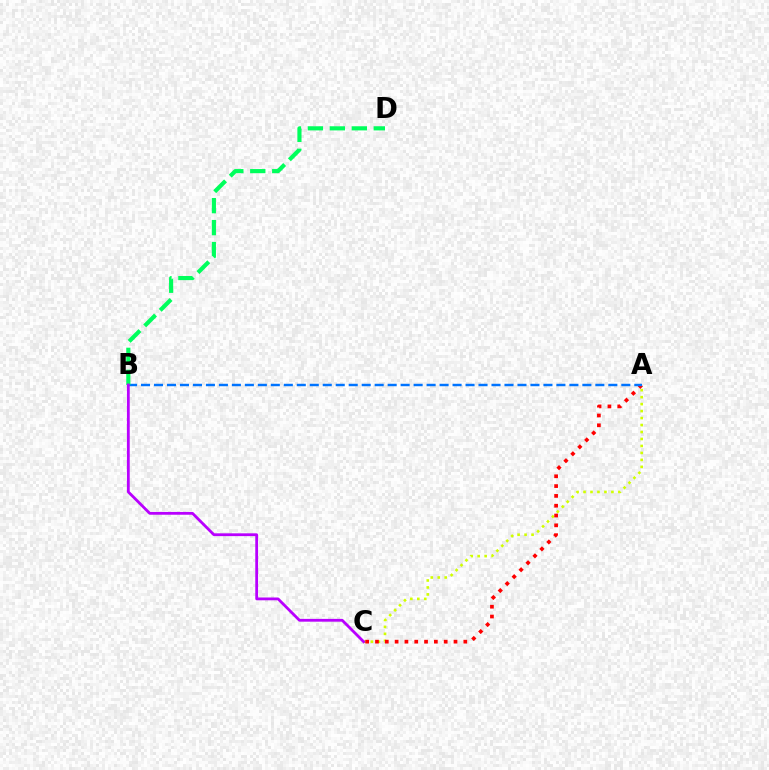{('A', 'C'): [{'color': '#d1ff00', 'line_style': 'dotted', 'thickness': 1.89}, {'color': '#ff0000', 'line_style': 'dotted', 'thickness': 2.67}], ('A', 'B'): [{'color': '#0074ff', 'line_style': 'dashed', 'thickness': 1.76}], ('B', 'D'): [{'color': '#00ff5c', 'line_style': 'dashed', 'thickness': 2.98}], ('B', 'C'): [{'color': '#b900ff', 'line_style': 'solid', 'thickness': 2.01}]}